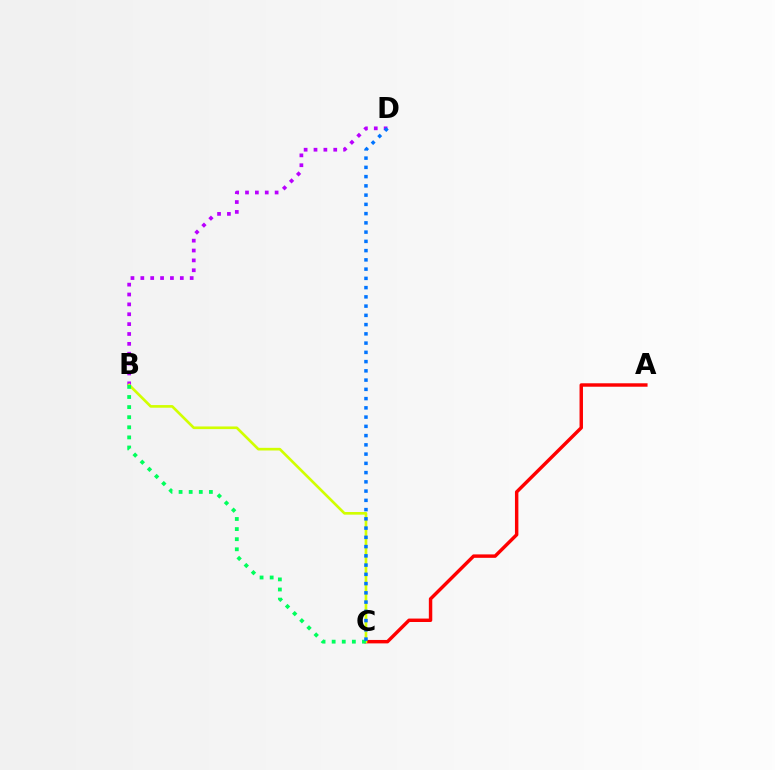{('A', 'C'): [{'color': '#ff0000', 'line_style': 'solid', 'thickness': 2.47}], ('B', 'D'): [{'color': '#b900ff', 'line_style': 'dotted', 'thickness': 2.68}], ('B', 'C'): [{'color': '#d1ff00', 'line_style': 'solid', 'thickness': 1.91}, {'color': '#00ff5c', 'line_style': 'dotted', 'thickness': 2.74}], ('C', 'D'): [{'color': '#0074ff', 'line_style': 'dotted', 'thickness': 2.51}]}